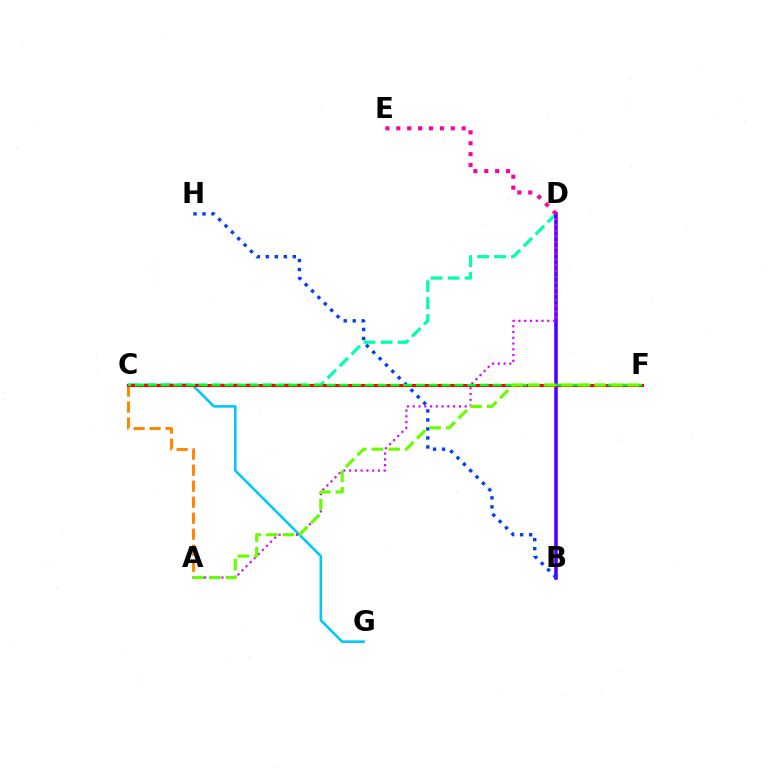{('C', 'D'): [{'color': '#00ffaf', 'line_style': 'dashed', 'thickness': 2.3}], ('C', 'F'): [{'color': '#eeff00', 'line_style': 'dotted', 'thickness': 2.44}, {'color': '#ff0000', 'line_style': 'solid', 'thickness': 2.15}, {'color': '#00ff27', 'line_style': 'dashed', 'thickness': 1.73}], ('C', 'G'): [{'color': '#00c7ff', 'line_style': 'solid', 'thickness': 1.86}], ('B', 'D'): [{'color': '#4f00ff', 'line_style': 'solid', 'thickness': 2.56}], ('B', 'H'): [{'color': '#003fff', 'line_style': 'dotted', 'thickness': 2.45}], ('A', 'C'): [{'color': '#ff8800', 'line_style': 'dashed', 'thickness': 2.17}], ('D', 'E'): [{'color': '#ff00a0', 'line_style': 'dotted', 'thickness': 2.96}], ('A', 'D'): [{'color': '#d600ff', 'line_style': 'dotted', 'thickness': 1.57}], ('A', 'F'): [{'color': '#66ff00', 'line_style': 'dashed', 'thickness': 2.26}]}